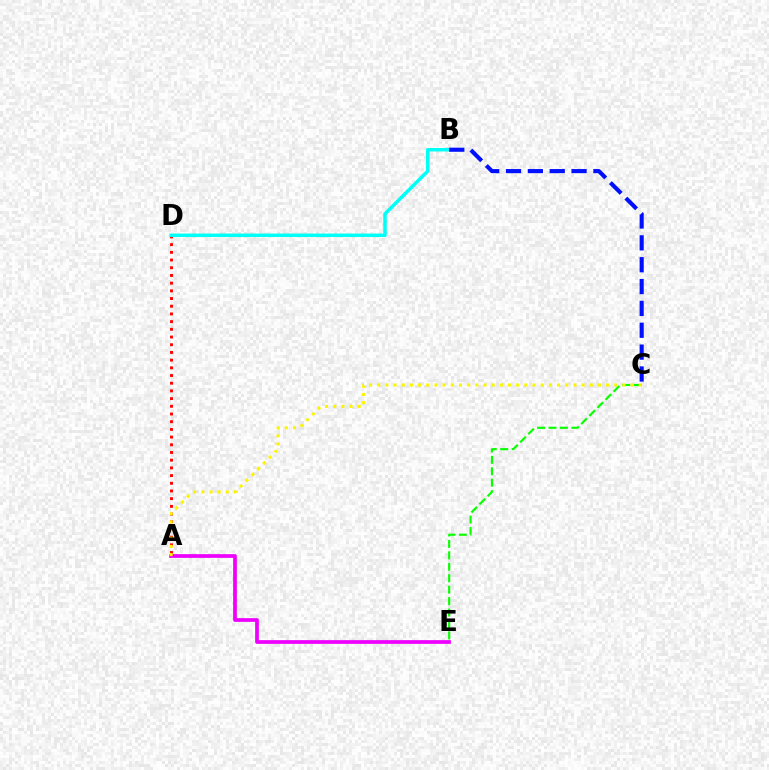{('A', 'E'): [{'color': '#ee00ff', 'line_style': 'solid', 'thickness': 2.69}], ('A', 'D'): [{'color': '#ff0000', 'line_style': 'dotted', 'thickness': 2.09}], ('B', 'D'): [{'color': '#00fff6', 'line_style': 'solid', 'thickness': 2.51}], ('C', 'E'): [{'color': '#08ff00', 'line_style': 'dashed', 'thickness': 1.55}], ('A', 'C'): [{'color': '#fcf500', 'line_style': 'dotted', 'thickness': 2.22}], ('B', 'C'): [{'color': '#0010ff', 'line_style': 'dashed', 'thickness': 2.97}]}